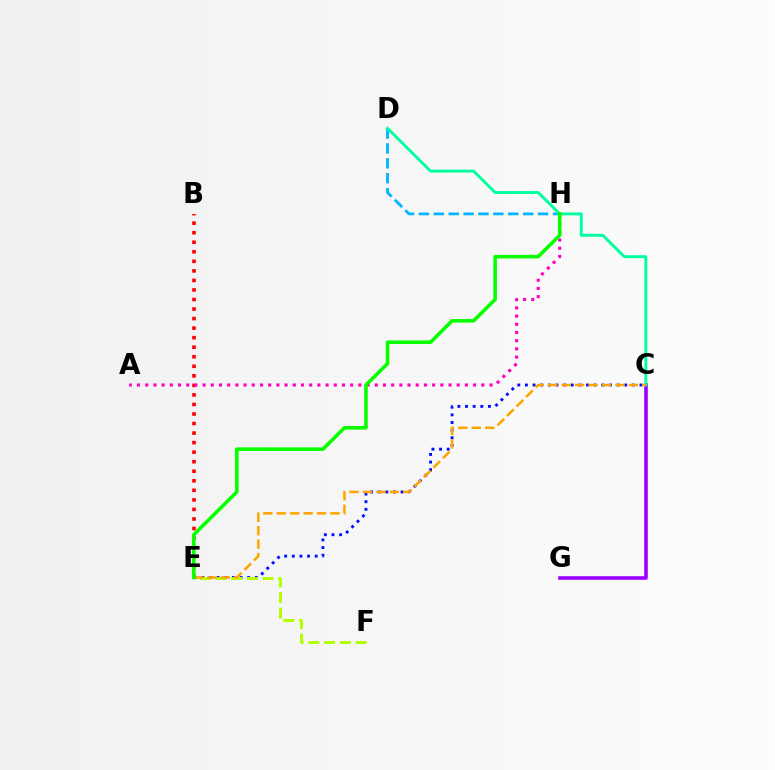{('C', 'G'): [{'color': '#9b00ff', 'line_style': 'solid', 'thickness': 2.58}], ('D', 'H'): [{'color': '#00b5ff', 'line_style': 'dashed', 'thickness': 2.02}], ('B', 'E'): [{'color': '#ff0000', 'line_style': 'dotted', 'thickness': 2.59}], ('C', 'D'): [{'color': '#00ff9d', 'line_style': 'solid', 'thickness': 2.08}], ('A', 'H'): [{'color': '#ff00bd', 'line_style': 'dotted', 'thickness': 2.23}], ('C', 'E'): [{'color': '#0010ff', 'line_style': 'dotted', 'thickness': 2.07}, {'color': '#ffa500', 'line_style': 'dashed', 'thickness': 1.83}], ('E', 'F'): [{'color': '#b3ff00', 'line_style': 'dashed', 'thickness': 2.13}], ('E', 'H'): [{'color': '#08ff00', 'line_style': 'solid', 'thickness': 2.58}]}